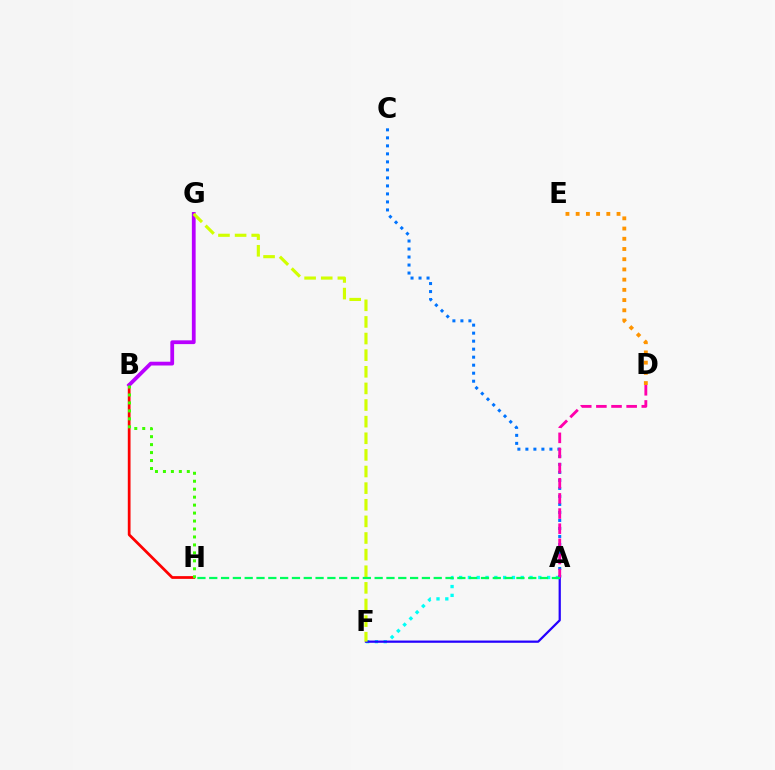{('A', 'F'): [{'color': '#00fff6', 'line_style': 'dotted', 'thickness': 2.39}, {'color': '#2500ff', 'line_style': 'solid', 'thickness': 1.61}], ('A', 'C'): [{'color': '#0074ff', 'line_style': 'dotted', 'thickness': 2.18}], ('B', 'H'): [{'color': '#ff0000', 'line_style': 'solid', 'thickness': 1.97}, {'color': '#3dff00', 'line_style': 'dotted', 'thickness': 2.16}], ('B', 'G'): [{'color': '#b900ff', 'line_style': 'solid', 'thickness': 2.72}], ('A', 'D'): [{'color': '#ff00ac', 'line_style': 'dashed', 'thickness': 2.06}], ('D', 'E'): [{'color': '#ff9400', 'line_style': 'dotted', 'thickness': 2.78}], ('F', 'G'): [{'color': '#d1ff00', 'line_style': 'dashed', 'thickness': 2.26}], ('A', 'H'): [{'color': '#00ff5c', 'line_style': 'dashed', 'thickness': 1.6}]}